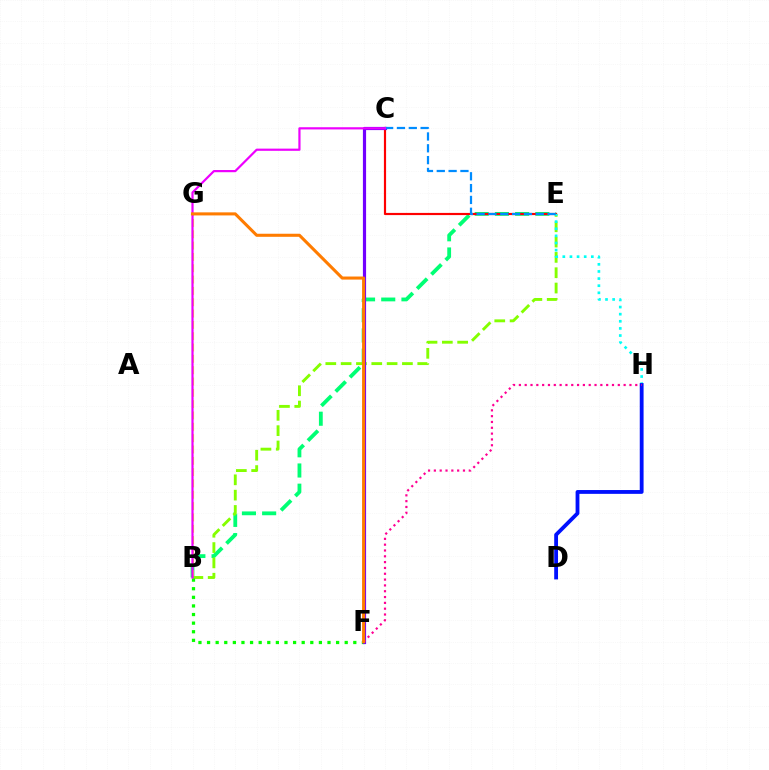{('B', 'E'): [{'color': '#00ff74', 'line_style': 'dashed', 'thickness': 2.74}, {'color': '#84ff00', 'line_style': 'dashed', 'thickness': 2.08}], ('B', 'G'): [{'color': '#fcf500', 'line_style': 'dashed', 'thickness': 1.54}], ('C', 'E'): [{'color': '#ff0000', 'line_style': 'solid', 'thickness': 1.57}, {'color': '#008cff', 'line_style': 'dashed', 'thickness': 1.61}], ('E', 'H'): [{'color': '#00fff6', 'line_style': 'dotted', 'thickness': 1.94}], ('D', 'H'): [{'color': '#0010ff', 'line_style': 'solid', 'thickness': 2.75}], ('B', 'F'): [{'color': '#08ff00', 'line_style': 'dotted', 'thickness': 2.34}], ('C', 'F'): [{'color': '#7200ff', 'line_style': 'solid', 'thickness': 2.29}], ('F', 'H'): [{'color': '#ff0094', 'line_style': 'dotted', 'thickness': 1.58}], ('B', 'C'): [{'color': '#ee00ff', 'line_style': 'solid', 'thickness': 1.58}], ('F', 'G'): [{'color': '#ff7c00', 'line_style': 'solid', 'thickness': 2.21}]}